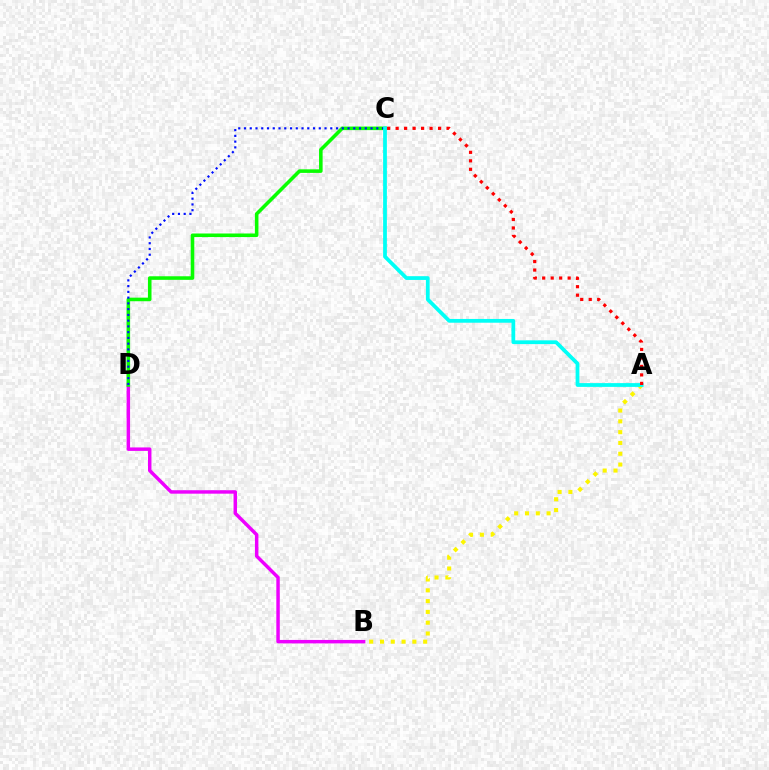{('B', 'D'): [{'color': '#ee00ff', 'line_style': 'solid', 'thickness': 2.49}], ('C', 'D'): [{'color': '#08ff00', 'line_style': 'solid', 'thickness': 2.57}, {'color': '#0010ff', 'line_style': 'dotted', 'thickness': 1.56}], ('A', 'B'): [{'color': '#fcf500', 'line_style': 'dotted', 'thickness': 2.93}], ('A', 'C'): [{'color': '#00fff6', 'line_style': 'solid', 'thickness': 2.71}, {'color': '#ff0000', 'line_style': 'dotted', 'thickness': 2.31}]}